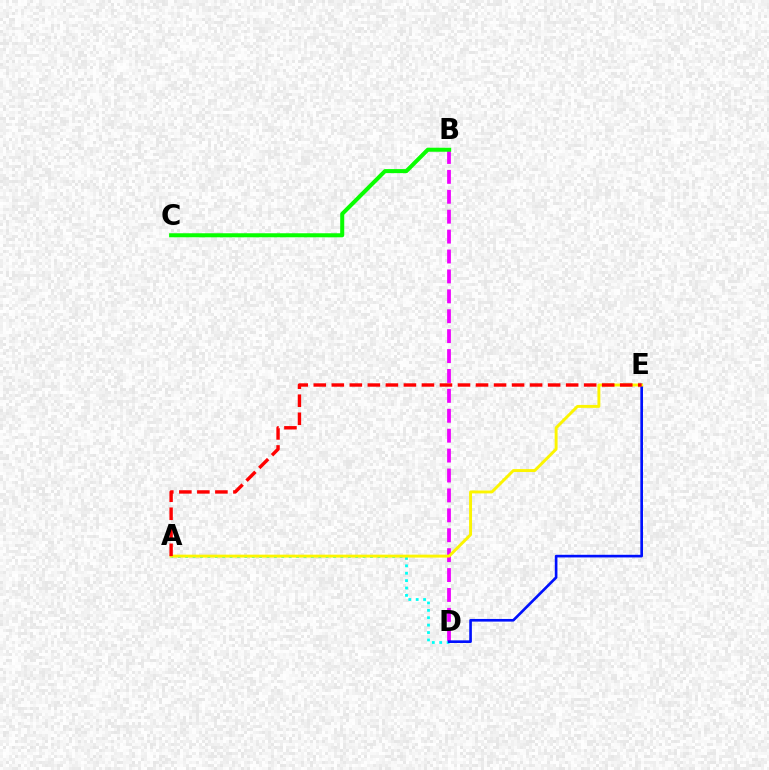{('B', 'D'): [{'color': '#ee00ff', 'line_style': 'dashed', 'thickness': 2.7}], ('A', 'D'): [{'color': '#00fff6', 'line_style': 'dotted', 'thickness': 2.01}], ('D', 'E'): [{'color': '#0010ff', 'line_style': 'solid', 'thickness': 1.91}], ('A', 'E'): [{'color': '#fcf500', 'line_style': 'solid', 'thickness': 2.1}, {'color': '#ff0000', 'line_style': 'dashed', 'thickness': 2.45}], ('B', 'C'): [{'color': '#08ff00', 'line_style': 'solid', 'thickness': 2.9}]}